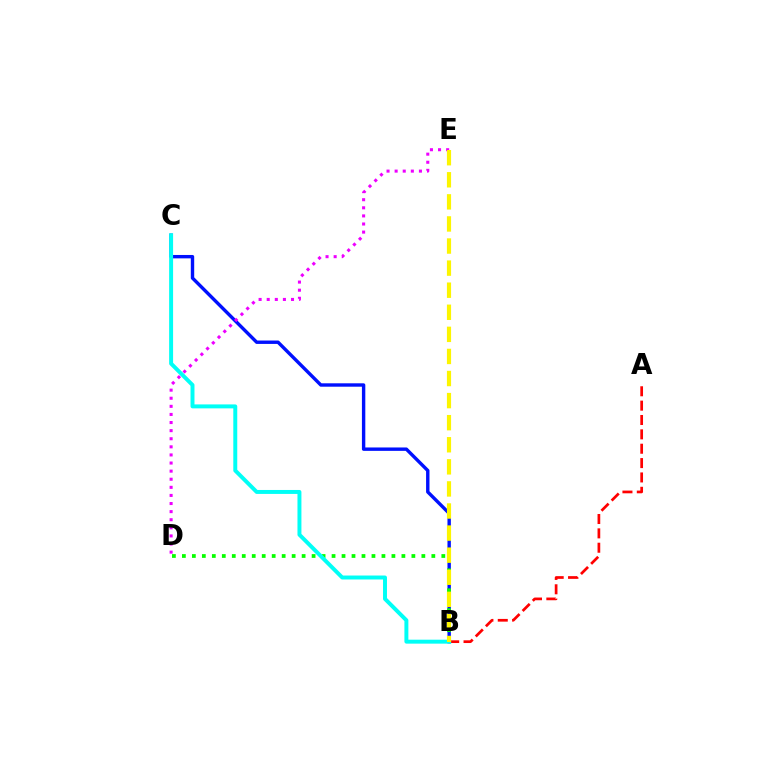{('B', 'C'): [{'color': '#0010ff', 'line_style': 'solid', 'thickness': 2.44}, {'color': '#00fff6', 'line_style': 'solid', 'thickness': 2.85}], ('B', 'D'): [{'color': '#08ff00', 'line_style': 'dotted', 'thickness': 2.71}], ('A', 'B'): [{'color': '#ff0000', 'line_style': 'dashed', 'thickness': 1.95}], ('D', 'E'): [{'color': '#ee00ff', 'line_style': 'dotted', 'thickness': 2.2}], ('B', 'E'): [{'color': '#fcf500', 'line_style': 'dashed', 'thickness': 3.0}]}